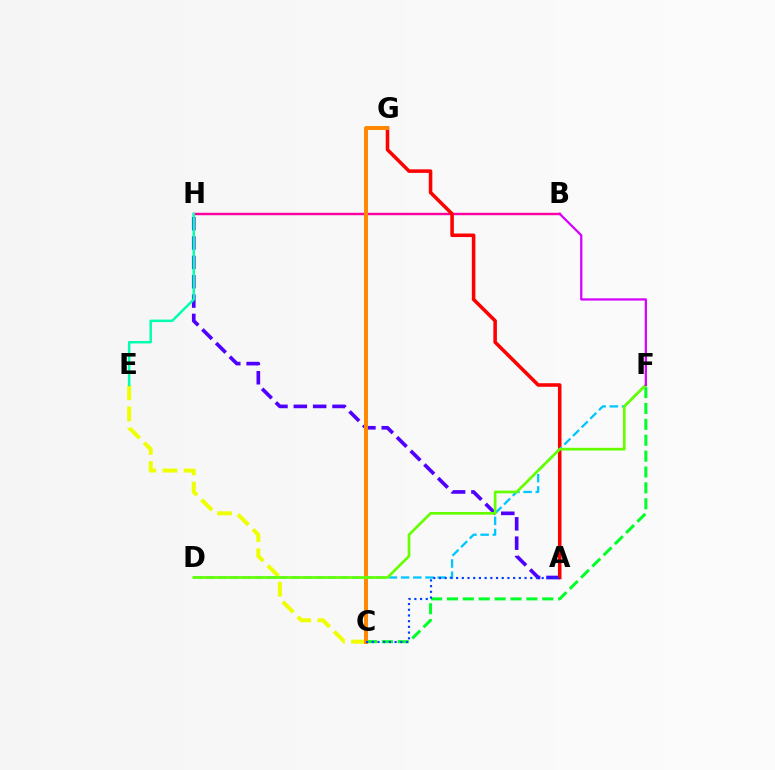{('B', 'H'): [{'color': '#ff00a0', 'line_style': 'solid', 'thickness': 1.75}], ('C', 'F'): [{'color': '#00ff27', 'line_style': 'dashed', 'thickness': 2.16}], ('A', 'H'): [{'color': '#4f00ff', 'line_style': 'dashed', 'thickness': 2.63}], ('C', 'E'): [{'color': '#eeff00', 'line_style': 'dashed', 'thickness': 2.88}], ('E', 'H'): [{'color': '#00ffaf', 'line_style': 'solid', 'thickness': 1.79}], ('A', 'G'): [{'color': '#ff0000', 'line_style': 'solid', 'thickness': 2.56}], ('C', 'G'): [{'color': '#ff8800', 'line_style': 'solid', 'thickness': 2.85}], ('D', 'F'): [{'color': '#00c7ff', 'line_style': 'dashed', 'thickness': 1.66}, {'color': '#66ff00', 'line_style': 'solid', 'thickness': 1.94}], ('A', 'C'): [{'color': '#003fff', 'line_style': 'dotted', 'thickness': 1.55}], ('B', 'F'): [{'color': '#d600ff', 'line_style': 'solid', 'thickness': 1.63}]}